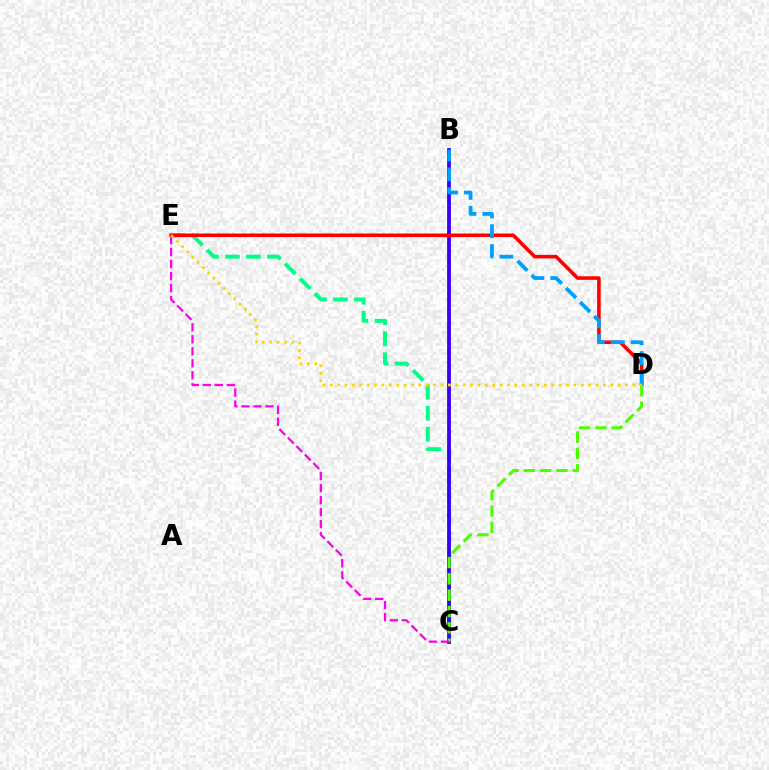{('C', 'E'): [{'color': '#00ff86', 'line_style': 'dashed', 'thickness': 2.85}, {'color': '#ff00ed', 'line_style': 'dashed', 'thickness': 1.63}], ('B', 'C'): [{'color': '#3700ff', 'line_style': 'solid', 'thickness': 2.73}], ('D', 'E'): [{'color': '#ff0000', 'line_style': 'solid', 'thickness': 2.57}, {'color': '#ffd500', 'line_style': 'dotted', 'thickness': 2.01}], ('C', 'D'): [{'color': '#4fff00', 'line_style': 'dashed', 'thickness': 2.22}], ('B', 'D'): [{'color': '#009eff', 'line_style': 'dashed', 'thickness': 2.71}]}